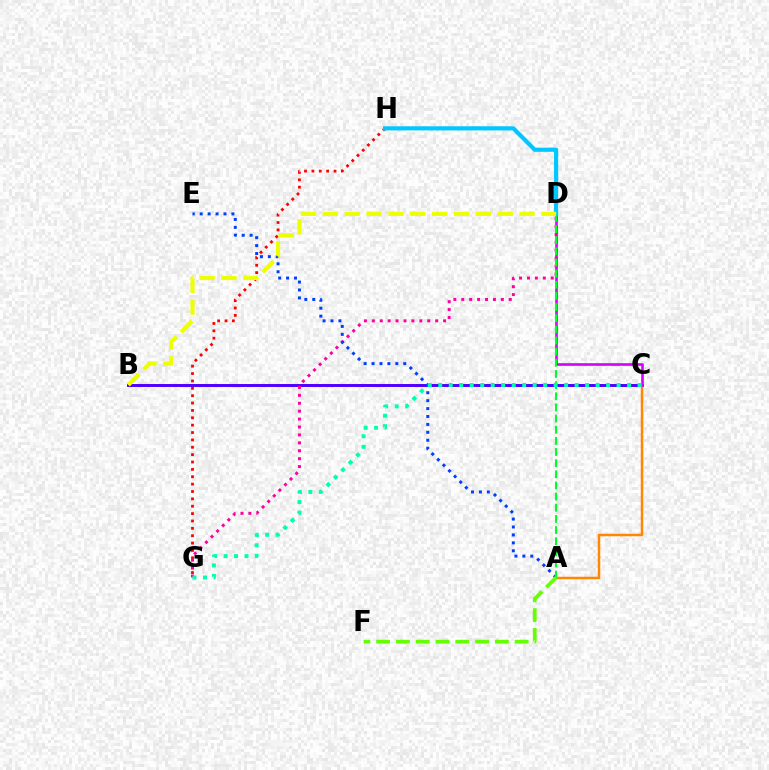{('B', 'C'): [{'color': '#4f00ff', 'line_style': 'solid', 'thickness': 2.12}], ('A', 'C'): [{'color': '#ff8800', 'line_style': 'solid', 'thickness': 1.8}], ('G', 'H'): [{'color': '#ff0000', 'line_style': 'dotted', 'thickness': 2.0}], ('C', 'D'): [{'color': '#d600ff', 'line_style': 'solid', 'thickness': 1.89}], ('D', 'G'): [{'color': '#ff00a0', 'line_style': 'dotted', 'thickness': 2.15}], ('A', 'E'): [{'color': '#003fff', 'line_style': 'dotted', 'thickness': 2.15}], ('A', 'D'): [{'color': '#00ff27', 'line_style': 'dashed', 'thickness': 1.51}], ('A', 'F'): [{'color': '#66ff00', 'line_style': 'dashed', 'thickness': 2.69}], ('D', 'H'): [{'color': '#00c7ff', 'line_style': 'solid', 'thickness': 3.0}], ('C', 'G'): [{'color': '#00ffaf', 'line_style': 'dotted', 'thickness': 2.85}], ('B', 'D'): [{'color': '#eeff00', 'line_style': 'dashed', 'thickness': 2.97}]}